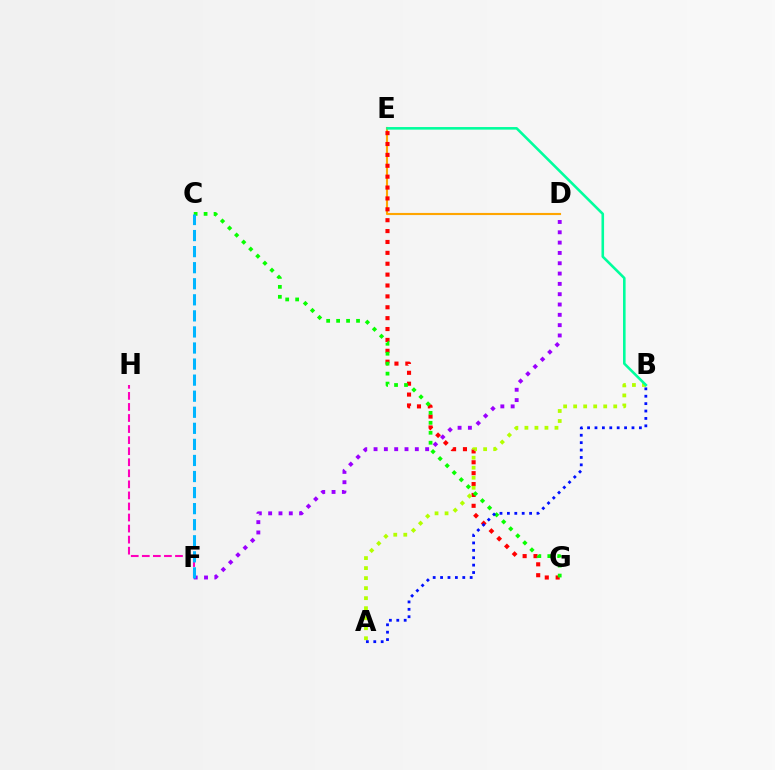{('D', 'E'): [{'color': '#ffa500', 'line_style': 'solid', 'thickness': 1.53}], ('E', 'G'): [{'color': '#ff0000', 'line_style': 'dotted', 'thickness': 2.96}], ('C', 'G'): [{'color': '#08ff00', 'line_style': 'dotted', 'thickness': 2.71}], ('A', 'B'): [{'color': '#b3ff00', 'line_style': 'dotted', 'thickness': 2.72}, {'color': '#0010ff', 'line_style': 'dotted', 'thickness': 2.01}], ('D', 'F'): [{'color': '#9b00ff', 'line_style': 'dotted', 'thickness': 2.8}], ('B', 'E'): [{'color': '#00ff9d', 'line_style': 'solid', 'thickness': 1.86}], ('F', 'H'): [{'color': '#ff00bd', 'line_style': 'dashed', 'thickness': 1.5}], ('C', 'F'): [{'color': '#00b5ff', 'line_style': 'dashed', 'thickness': 2.18}]}